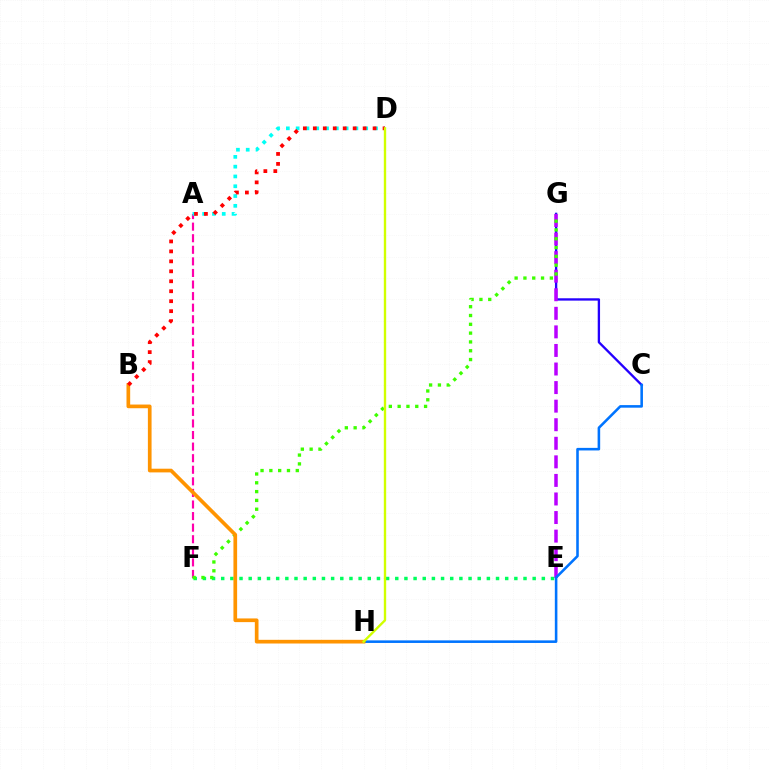{('C', 'G'): [{'color': '#2500ff', 'line_style': 'solid', 'thickness': 1.68}], ('E', 'G'): [{'color': '#b900ff', 'line_style': 'dashed', 'thickness': 2.52}], ('A', 'F'): [{'color': '#ff00ac', 'line_style': 'dashed', 'thickness': 1.57}], ('E', 'F'): [{'color': '#00ff5c', 'line_style': 'dotted', 'thickness': 2.49}], ('F', 'G'): [{'color': '#3dff00', 'line_style': 'dotted', 'thickness': 2.39}], ('C', 'H'): [{'color': '#0074ff', 'line_style': 'solid', 'thickness': 1.85}], ('A', 'D'): [{'color': '#00fff6', 'line_style': 'dotted', 'thickness': 2.66}], ('B', 'H'): [{'color': '#ff9400', 'line_style': 'solid', 'thickness': 2.65}], ('B', 'D'): [{'color': '#ff0000', 'line_style': 'dotted', 'thickness': 2.71}], ('D', 'H'): [{'color': '#d1ff00', 'line_style': 'solid', 'thickness': 1.7}]}